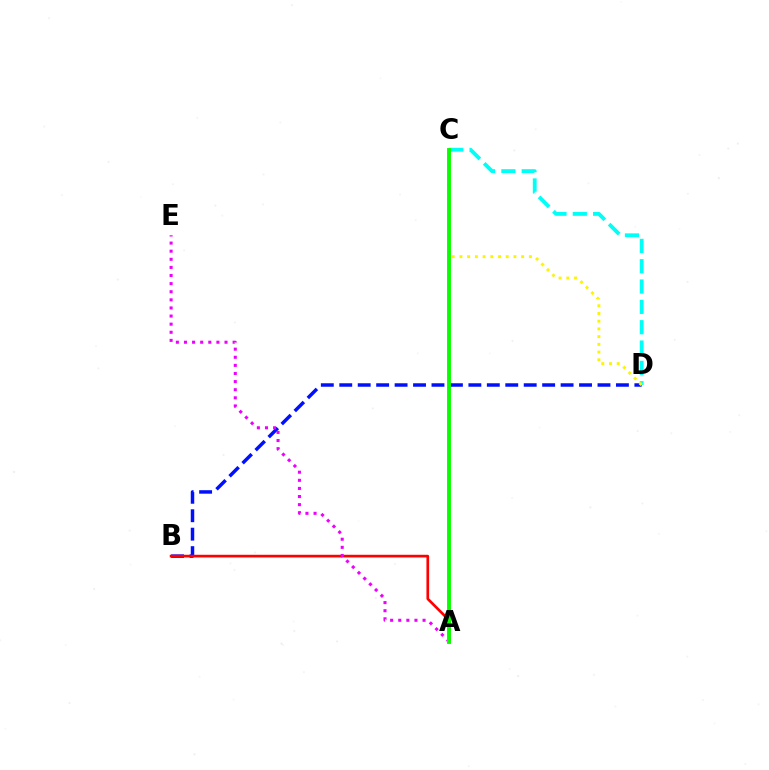{('B', 'D'): [{'color': '#0010ff', 'line_style': 'dashed', 'thickness': 2.51}], ('C', 'D'): [{'color': '#00fff6', 'line_style': 'dashed', 'thickness': 2.76}, {'color': '#fcf500', 'line_style': 'dotted', 'thickness': 2.1}], ('A', 'B'): [{'color': '#ff0000', 'line_style': 'solid', 'thickness': 1.93}], ('A', 'E'): [{'color': '#ee00ff', 'line_style': 'dotted', 'thickness': 2.2}], ('A', 'C'): [{'color': '#08ff00', 'line_style': 'solid', 'thickness': 2.8}]}